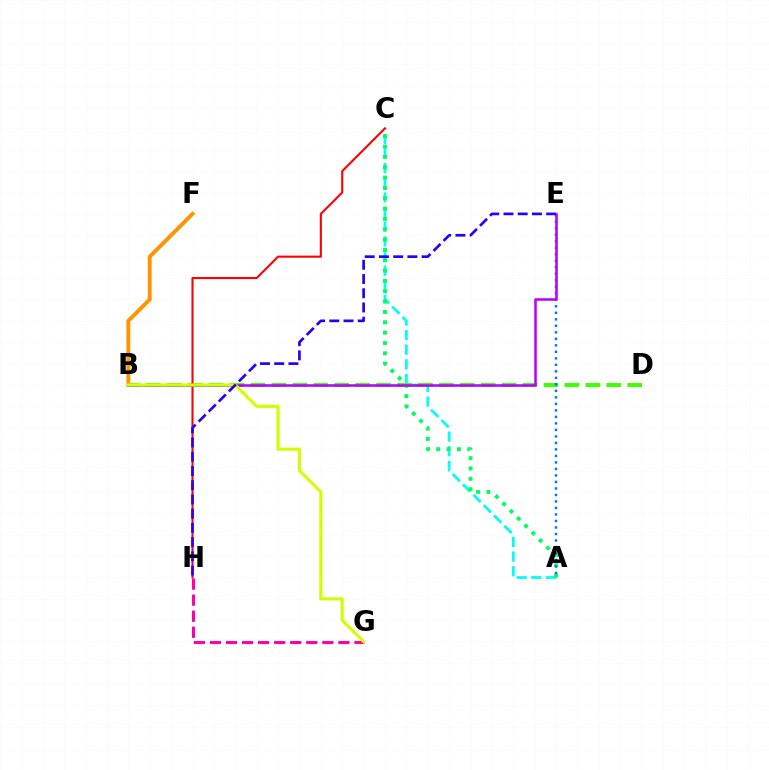{('A', 'C'): [{'color': '#00fff6', 'line_style': 'dashed', 'thickness': 1.99}, {'color': '#00ff5c', 'line_style': 'dotted', 'thickness': 2.81}], ('B', 'D'): [{'color': '#3dff00', 'line_style': 'dashed', 'thickness': 2.84}], ('B', 'F'): [{'color': '#ff9400', 'line_style': 'solid', 'thickness': 2.81}], ('C', 'H'): [{'color': '#ff0000', 'line_style': 'solid', 'thickness': 1.5}], ('A', 'E'): [{'color': '#0074ff', 'line_style': 'dotted', 'thickness': 1.77}], ('B', 'E'): [{'color': '#b900ff', 'line_style': 'solid', 'thickness': 1.83}], ('G', 'H'): [{'color': '#ff00ac', 'line_style': 'dashed', 'thickness': 2.18}], ('B', 'G'): [{'color': '#d1ff00', 'line_style': 'solid', 'thickness': 2.24}], ('E', 'H'): [{'color': '#2500ff', 'line_style': 'dashed', 'thickness': 1.93}]}